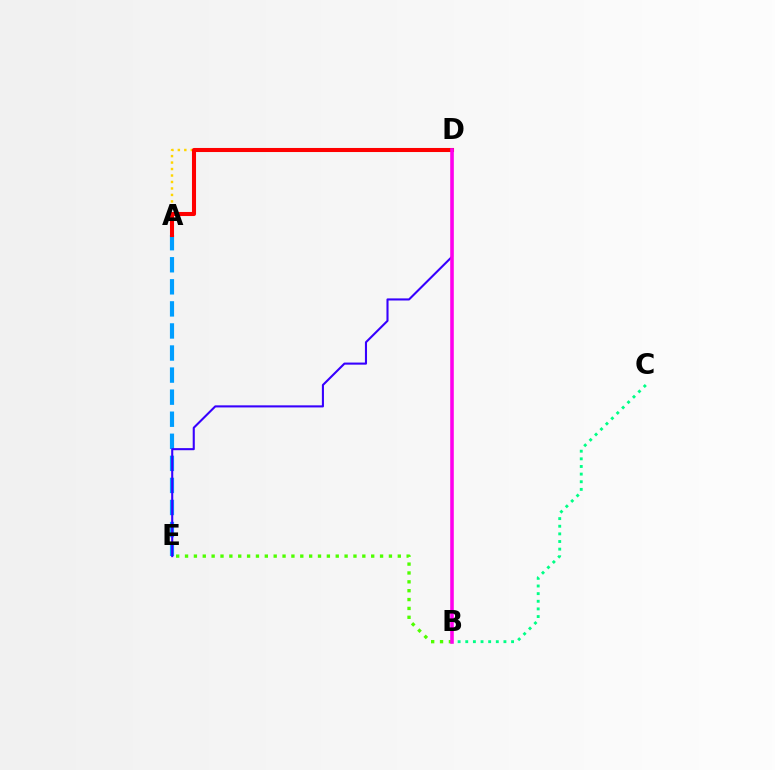{('A', 'E'): [{'color': '#009eff', 'line_style': 'dashed', 'thickness': 3.0}], ('A', 'D'): [{'color': '#ffd500', 'line_style': 'dotted', 'thickness': 1.76}, {'color': '#ff0000', 'line_style': 'solid', 'thickness': 2.93}], ('B', 'C'): [{'color': '#00ff86', 'line_style': 'dotted', 'thickness': 2.07}], ('B', 'E'): [{'color': '#4fff00', 'line_style': 'dotted', 'thickness': 2.41}], ('D', 'E'): [{'color': '#3700ff', 'line_style': 'solid', 'thickness': 1.51}], ('B', 'D'): [{'color': '#ff00ed', 'line_style': 'solid', 'thickness': 2.57}]}